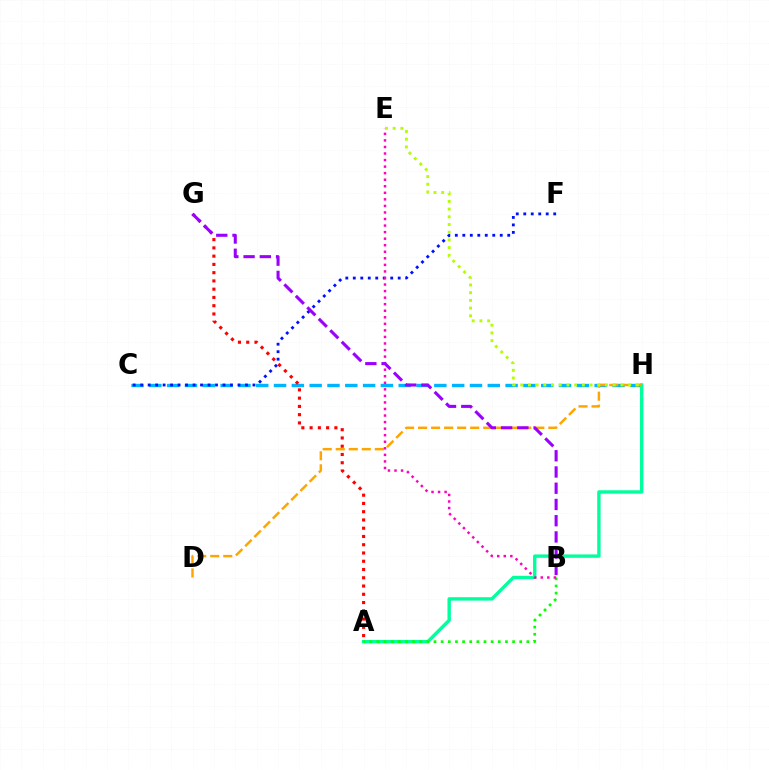{('C', 'H'): [{'color': '#00b5ff', 'line_style': 'dashed', 'thickness': 2.42}], ('A', 'G'): [{'color': '#ff0000', 'line_style': 'dotted', 'thickness': 2.24}], ('A', 'H'): [{'color': '#00ff9d', 'line_style': 'solid', 'thickness': 2.43}], ('D', 'H'): [{'color': '#ffa500', 'line_style': 'dashed', 'thickness': 1.77}], ('C', 'F'): [{'color': '#0010ff', 'line_style': 'dotted', 'thickness': 2.03}], ('A', 'B'): [{'color': '#08ff00', 'line_style': 'dotted', 'thickness': 1.94}], ('B', 'E'): [{'color': '#ff00bd', 'line_style': 'dotted', 'thickness': 1.78}], ('E', 'H'): [{'color': '#b3ff00', 'line_style': 'dotted', 'thickness': 2.09}], ('B', 'G'): [{'color': '#9b00ff', 'line_style': 'dashed', 'thickness': 2.21}]}